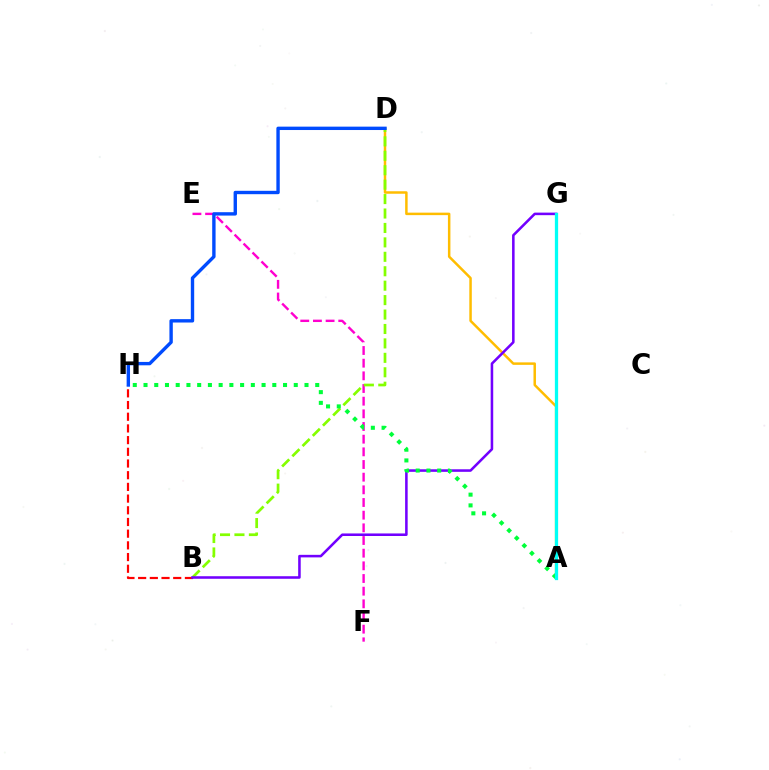{('E', 'F'): [{'color': '#ff00cf', 'line_style': 'dashed', 'thickness': 1.72}], ('A', 'D'): [{'color': '#ffbd00', 'line_style': 'solid', 'thickness': 1.79}], ('B', 'H'): [{'color': '#ff0000', 'line_style': 'dashed', 'thickness': 1.59}], ('B', 'D'): [{'color': '#84ff00', 'line_style': 'dashed', 'thickness': 1.96}], ('D', 'H'): [{'color': '#004bff', 'line_style': 'solid', 'thickness': 2.43}], ('B', 'G'): [{'color': '#7200ff', 'line_style': 'solid', 'thickness': 1.84}], ('A', 'H'): [{'color': '#00ff39', 'line_style': 'dotted', 'thickness': 2.92}], ('A', 'G'): [{'color': '#00fff6', 'line_style': 'solid', 'thickness': 2.35}]}